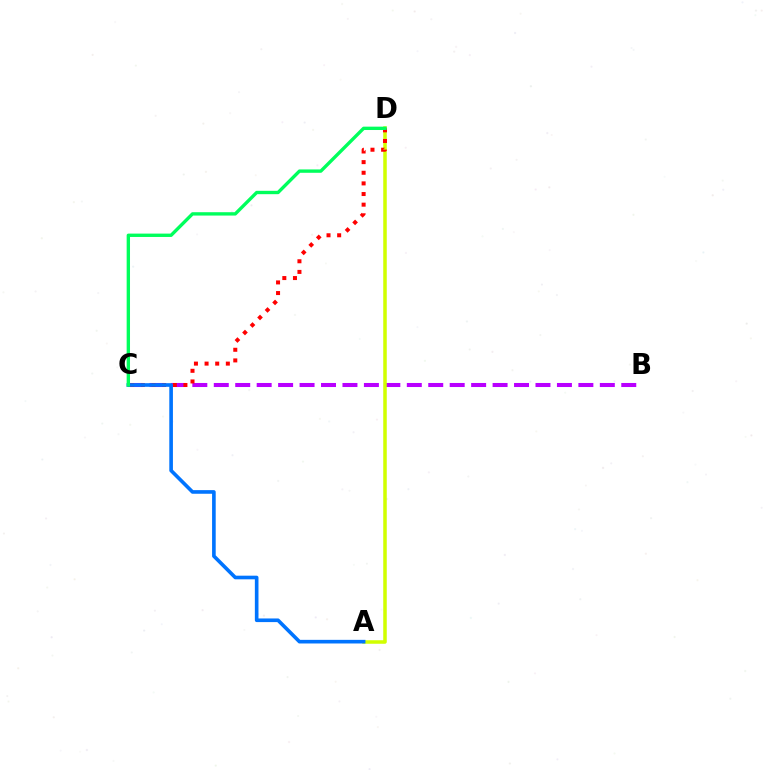{('B', 'C'): [{'color': '#b900ff', 'line_style': 'dashed', 'thickness': 2.91}], ('A', 'D'): [{'color': '#d1ff00', 'line_style': 'solid', 'thickness': 2.54}], ('C', 'D'): [{'color': '#ff0000', 'line_style': 'dotted', 'thickness': 2.89}, {'color': '#00ff5c', 'line_style': 'solid', 'thickness': 2.42}], ('A', 'C'): [{'color': '#0074ff', 'line_style': 'solid', 'thickness': 2.61}]}